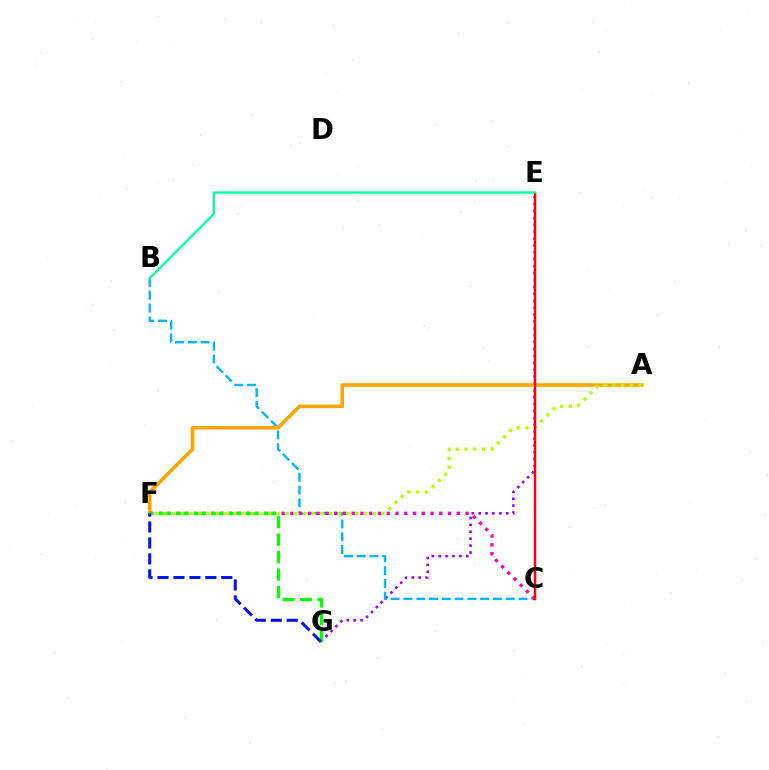{('E', 'G'): [{'color': '#9b00ff', 'line_style': 'dotted', 'thickness': 1.87}], ('B', 'C'): [{'color': '#00b5ff', 'line_style': 'dashed', 'thickness': 1.74}], ('A', 'F'): [{'color': '#ffa500', 'line_style': 'solid', 'thickness': 2.56}, {'color': '#b3ff00', 'line_style': 'dotted', 'thickness': 2.37}], ('C', 'F'): [{'color': '#ff00bd', 'line_style': 'dotted', 'thickness': 2.38}], ('F', 'G'): [{'color': '#08ff00', 'line_style': 'dashed', 'thickness': 2.37}, {'color': '#0010ff', 'line_style': 'dashed', 'thickness': 2.17}], ('C', 'E'): [{'color': '#ff0000', 'line_style': 'solid', 'thickness': 1.79}], ('B', 'E'): [{'color': '#00ff9d', 'line_style': 'solid', 'thickness': 1.62}]}